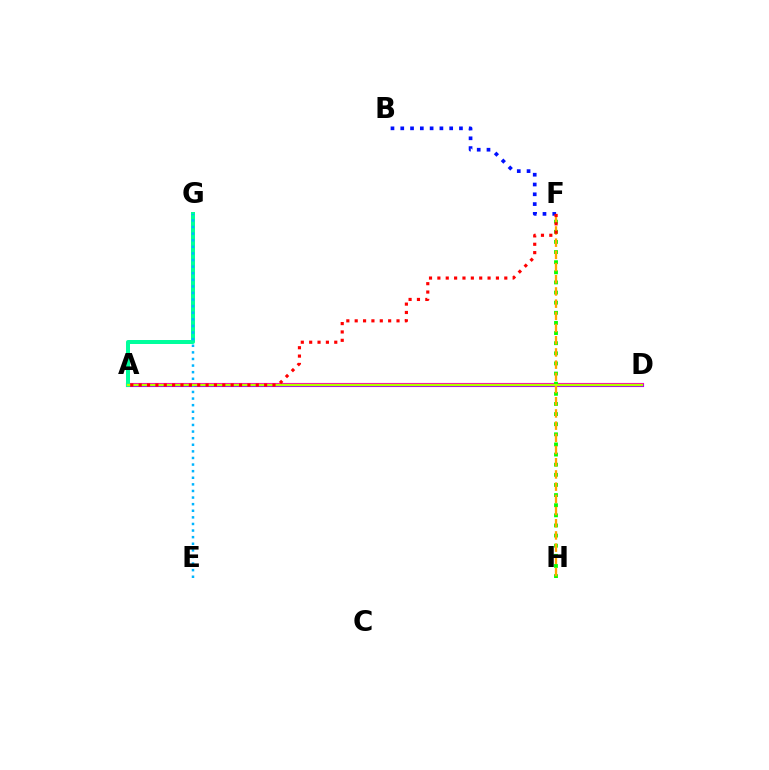{('A', 'D'): [{'color': '#ff00bd', 'line_style': 'solid', 'thickness': 2.98}, {'color': '#9b00ff', 'line_style': 'solid', 'thickness': 2.01}, {'color': '#b3ff00', 'line_style': 'solid', 'thickness': 1.6}], ('F', 'H'): [{'color': '#08ff00', 'line_style': 'dotted', 'thickness': 2.75}, {'color': '#ffa500', 'line_style': 'dashed', 'thickness': 1.66}], ('B', 'F'): [{'color': '#0010ff', 'line_style': 'dotted', 'thickness': 2.66}], ('A', 'G'): [{'color': '#00ff9d', 'line_style': 'solid', 'thickness': 2.87}], ('E', 'G'): [{'color': '#00b5ff', 'line_style': 'dotted', 'thickness': 1.79}], ('A', 'F'): [{'color': '#ff0000', 'line_style': 'dotted', 'thickness': 2.27}]}